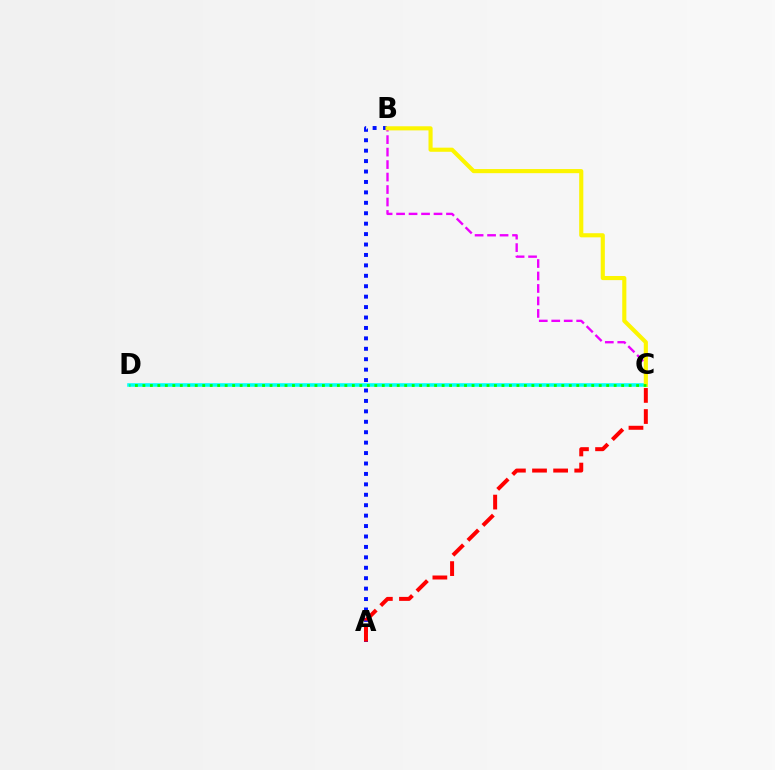{('B', 'C'): [{'color': '#ee00ff', 'line_style': 'dashed', 'thickness': 1.69}, {'color': '#fcf500', 'line_style': 'solid', 'thickness': 2.97}], ('A', 'B'): [{'color': '#0010ff', 'line_style': 'dotted', 'thickness': 2.83}], ('C', 'D'): [{'color': '#00fff6', 'line_style': 'solid', 'thickness': 2.56}, {'color': '#08ff00', 'line_style': 'dotted', 'thickness': 2.03}], ('A', 'C'): [{'color': '#ff0000', 'line_style': 'dashed', 'thickness': 2.87}]}